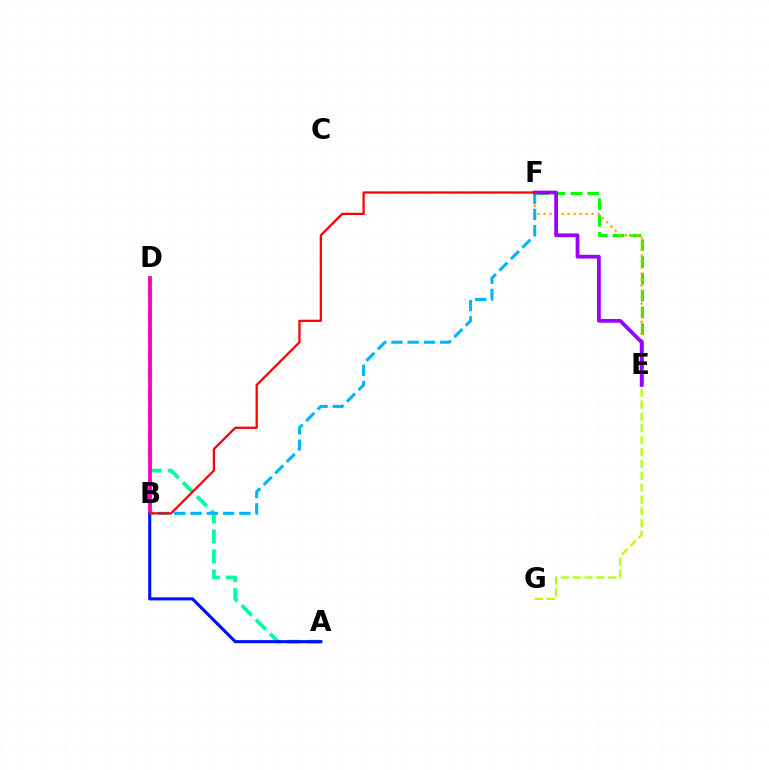{('A', 'D'): [{'color': '#00ff9d', 'line_style': 'dashed', 'thickness': 2.72}], ('B', 'D'): [{'color': '#ff00bd', 'line_style': 'solid', 'thickness': 2.72}], ('E', 'F'): [{'color': '#08ff00', 'line_style': 'dashed', 'thickness': 2.28}, {'color': '#ffa500', 'line_style': 'dotted', 'thickness': 1.63}, {'color': '#9b00ff', 'line_style': 'solid', 'thickness': 2.7}], ('A', 'B'): [{'color': '#0010ff', 'line_style': 'solid', 'thickness': 2.22}], ('E', 'G'): [{'color': '#b3ff00', 'line_style': 'dashed', 'thickness': 1.61}], ('B', 'F'): [{'color': '#00b5ff', 'line_style': 'dashed', 'thickness': 2.21}, {'color': '#ff0000', 'line_style': 'solid', 'thickness': 1.63}]}